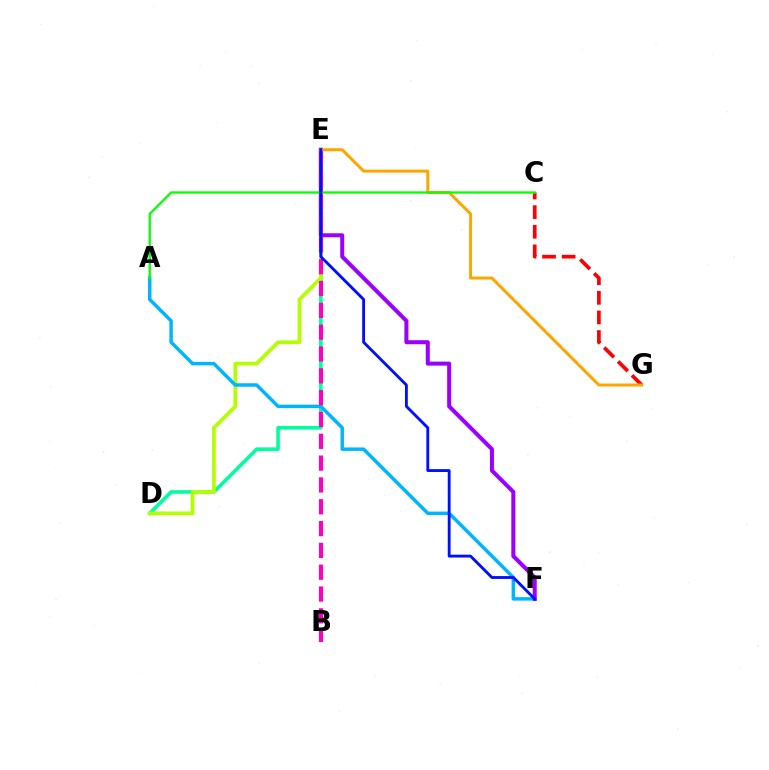{('D', 'E'): [{'color': '#00ff9d', 'line_style': 'solid', 'thickness': 2.59}, {'color': '#b3ff00', 'line_style': 'solid', 'thickness': 2.67}], ('A', 'F'): [{'color': '#00b5ff', 'line_style': 'solid', 'thickness': 2.5}], ('E', 'F'): [{'color': '#9b00ff', 'line_style': 'solid', 'thickness': 2.89}, {'color': '#0010ff', 'line_style': 'solid', 'thickness': 2.05}], ('C', 'G'): [{'color': '#ff0000', 'line_style': 'dashed', 'thickness': 2.66}], ('B', 'E'): [{'color': '#ff00bd', 'line_style': 'dashed', 'thickness': 2.96}], ('E', 'G'): [{'color': '#ffa500', 'line_style': 'solid', 'thickness': 2.16}], ('A', 'C'): [{'color': '#08ff00', 'line_style': 'solid', 'thickness': 1.65}]}